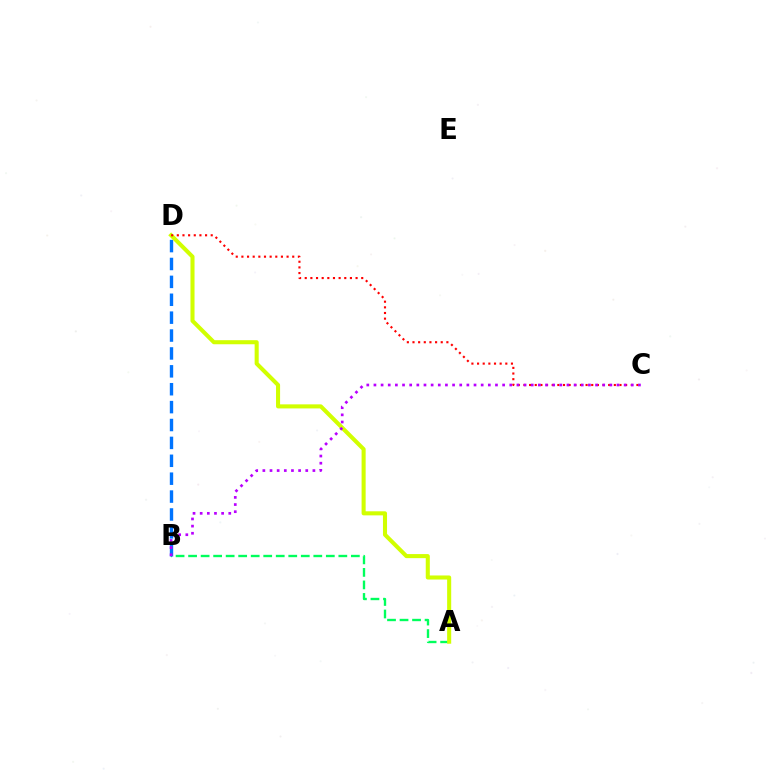{('A', 'B'): [{'color': '#00ff5c', 'line_style': 'dashed', 'thickness': 1.7}], ('B', 'D'): [{'color': '#0074ff', 'line_style': 'dashed', 'thickness': 2.43}], ('A', 'D'): [{'color': '#d1ff00', 'line_style': 'solid', 'thickness': 2.93}], ('C', 'D'): [{'color': '#ff0000', 'line_style': 'dotted', 'thickness': 1.53}], ('B', 'C'): [{'color': '#b900ff', 'line_style': 'dotted', 'thickness': 1.94}]}